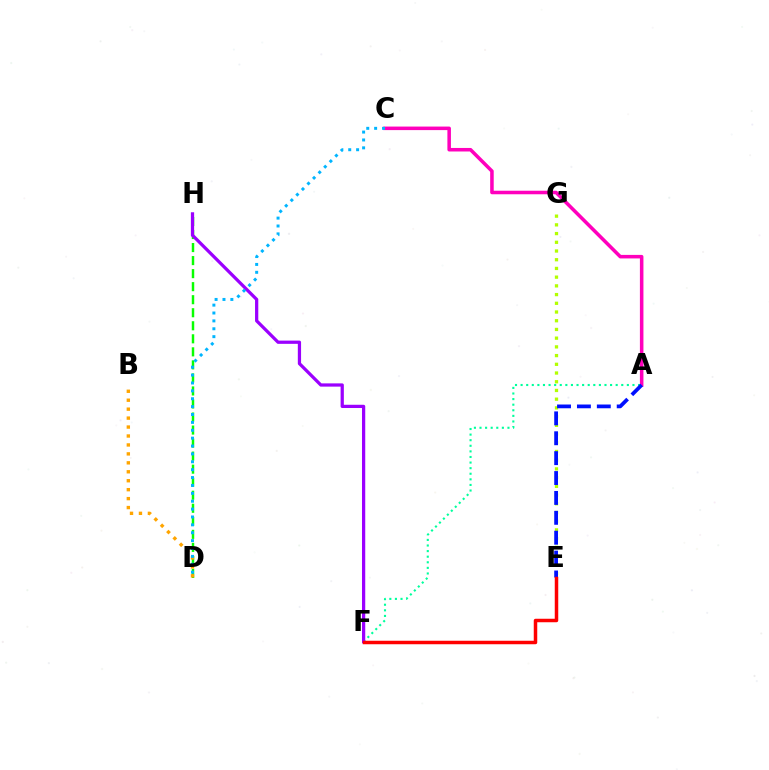{('D', 'H'): [{'color': '#08ff00', 'line_style': 'dashed', 'thickness': 1.77}], ('A', 'F'): [{'color': '#00ff9d', 'line_style': 'dotted', 'thickness': 1.52}], ('A', 'C'): [{'color': '#ff00bd', 'line_style': 'solid', 'thickness': 2.55}], ('E', 'G'): [{'color': '#b3ff00', 'line_style': 'dotted', 'thickness': 2.37}], ('F', 'H'): [{'color': '#9b00ff', 'line_style': 'solid', 'thickness': 2.34}], ('A', 'E'): [{'color': '#0010ff', 'line_style': 'dashed', 'thickness': 2.7}], ('E', 'F'): [{'color': '#ff0000', 'line_style': 'solid', 'thickness': 2.52}], ('B', 'D'): [{'color': '#ffa500', 'line_style': 'dotted', 'thickness': 2.43}], ('C', 'D'): [{'color': '#00b5ff', 'line_style': 'dotted', 'thickness': 2.14}]}